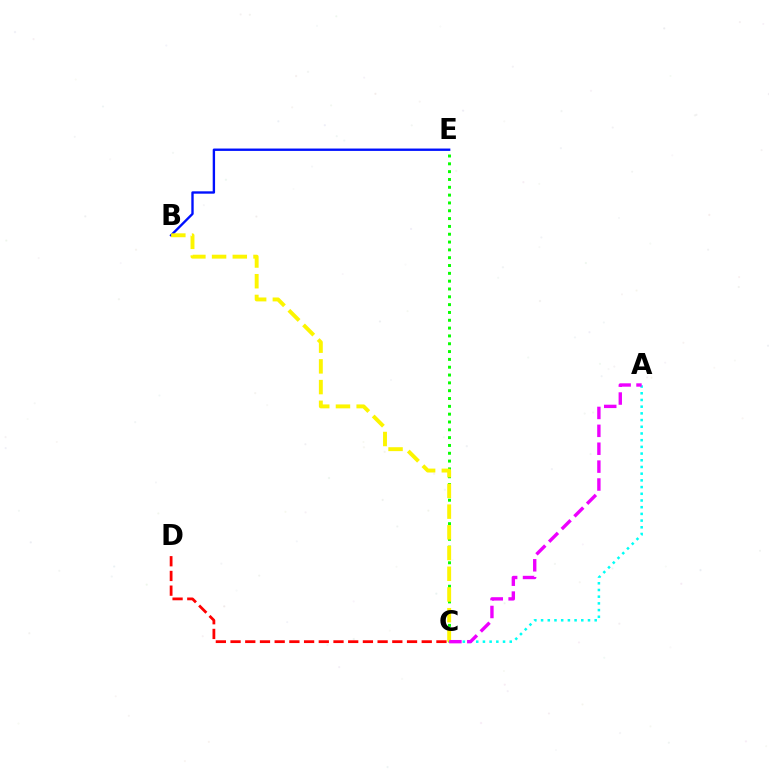{('A', 'C'): [{'color': '#00fff6', 'line_style': 'dotted', 'thickness': 1.82}, {'color': '#ee00ff', 'line_style': 'dashed', 'thickness': 2.43}], ('C', 'E'): [{'color': '#08ff00', 'line_style': 'dotted', 'thickness': 2.13}], ('B', 'E'): [{'color': '#0010ff', 'line_style': 'solid', 'thickness': 1.71}], ('B', 'C'): [{'color': '#fcf500', 'line_style': 'dashed', 'thickness': 2.81}], ('C', 'D'): [{'color': '#ff0000', 'line_style': 'dashed', 'thickness': 2.0}]}